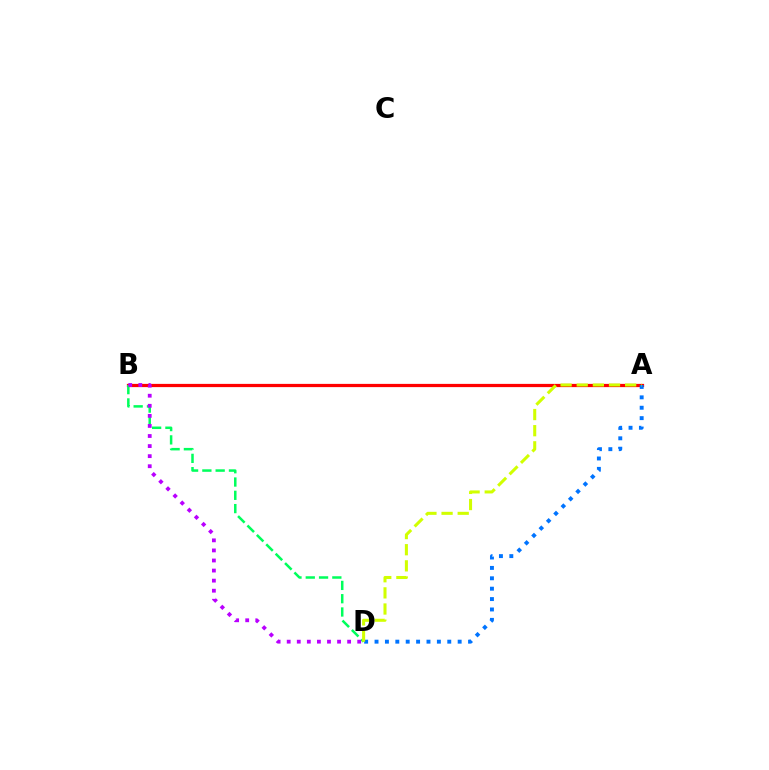{('A', 'B'): [{'color': '#ff0000', 'line_style': 'solid', 'thickness': 2.33}], ('B', 'D'): [{'color': '#00ff5c', 'line_style': 'dashed', 'thickness': 1.81}, {'color': '#b900ff', 'line_style': 'dotted', 'thickness': 2.74}], ('A', 'D'): [{'color': '#0074ff', 'line_style': 'dotted', 'thickness': 2.82}, {'color': '#d1ff00', 'line_style': 'dashed', 'thickness': 2.19}]}